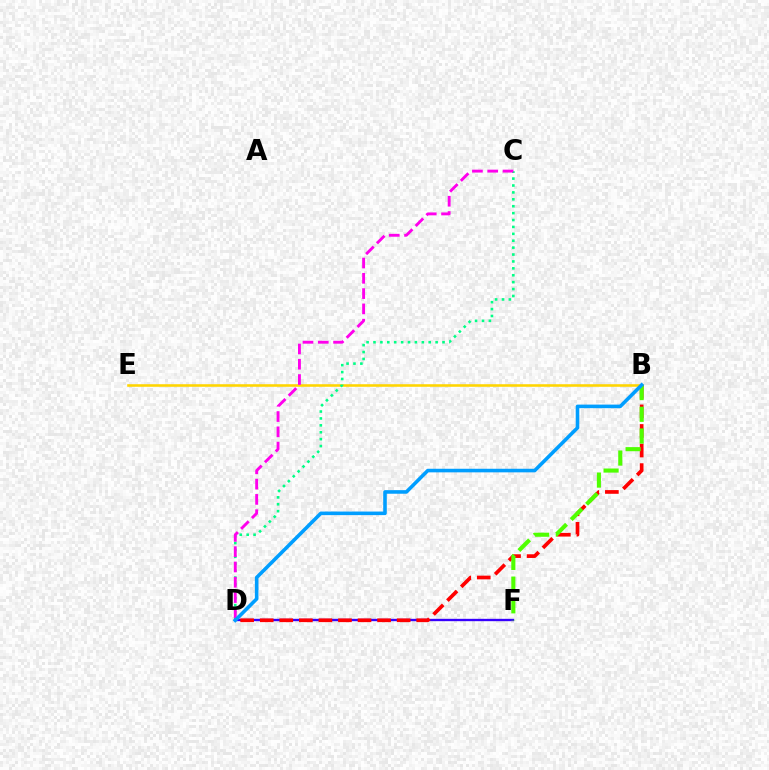{('B', 'E'): [{'color': '#ffd500', 'line_style': 'solid', 'thickness': 1.85}], ('D', 'F'): [{'color': '#3700ff', 'line_style': 'solid', 'thickness': 1.69}], ('B', 'D'): [{'color': '#ff0000', 'line_style': 'dashed', 'thickness': 2.66}, {'color': '#009eff', 'line_style': 'solid', 'thickness': 2.58}], ('C', 'D'): [{'color': '#00ff86', 'line_style': 'dotted', 'thickness': 1.88}, {'color': '#ff00ed', 'line_style': 'dashed', 'thickness': 2.08}], ('B', 'F'): [{'color': '#4fff00', 'line_style': 'dashed', 'thickness': 2.95}]}